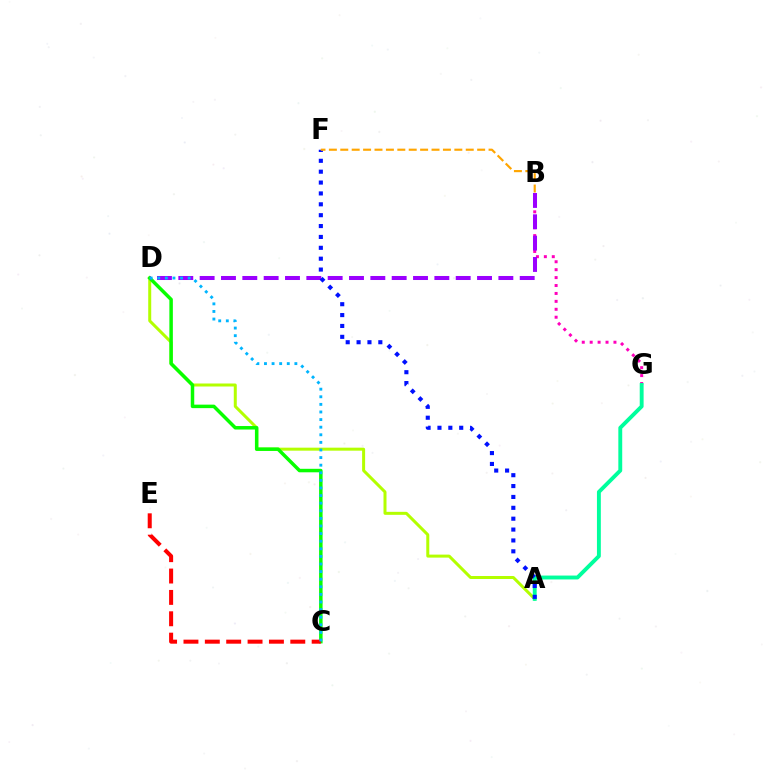{('A', 'D'): [{'color': '#b3ff00', 'line_style': 'solid', 'thickness': 2.16}], ('C', 'D'): [{'color': '#08ff00', 'line_style': 'solid', 'thickness': 2.51}, {'color': '#00b5ff', 'line_style': 'dotted', 'thickness': 2.06}], ('B', 'G'): [{'color': '#ff00bd', 'line_style': 'dotted', 'thickness': 2.15}], ('A', 'G'): [{'color': '#00ff9d', 'line_style': 'solid', 'thickness': 2.8}], ('B', 'D'): [{'color': '#9b00ff', 'line_style': 'dashed', 'thickness': 2.9}], ('C', 'E'): [{'color': '#ff0000', 'line_style': 'dashed', 'thickness': 2.9}], ('A', 'F'): [{'color': '#0010ff', 'line_style': 'dotted', 'thickness': 2.95}], ('B', 'F'): [{'color': '#ffa500', 'line_style': 'dashed', 'thickness': 1.55}]}